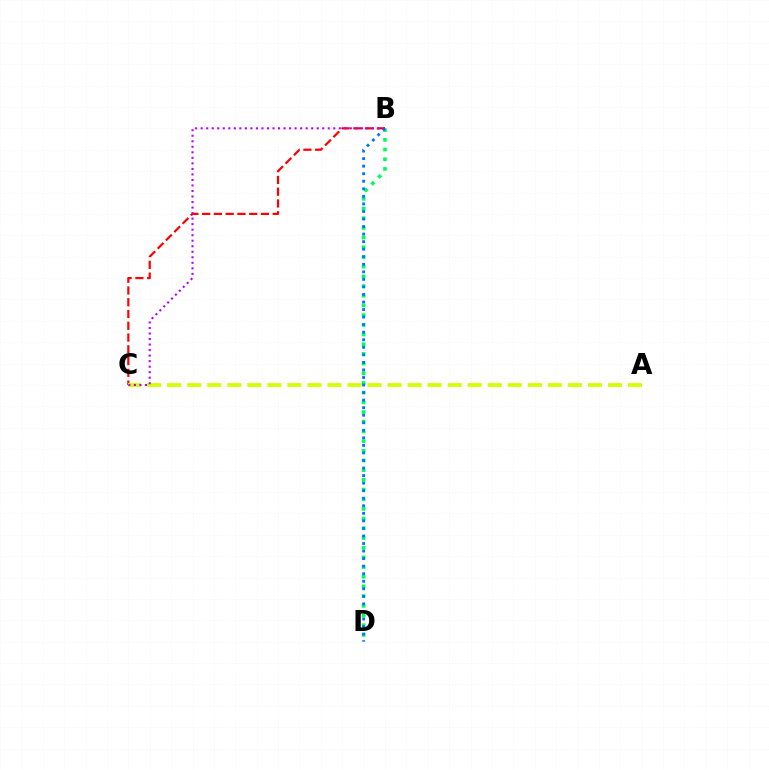{('B', 'C'): [{'color': '#ff0000', 'line_style': 'dashed', 'thickness': 1.6}, {'color': '#b900ff', 'line_style': 'dotted', 'thickness': 1.5}], ('B', 'D'): [{'color': '#00ff5c', 'line_style': 'dotted', 'thickness': 2.63}, {'color': '#0074ff', 'line_style': 'dotted', 'thickness': 2.05}], ('A', 'C'): [{'color': '#d1ff00', 'line_style': 'dashed', 'thickness': 2.72}]}